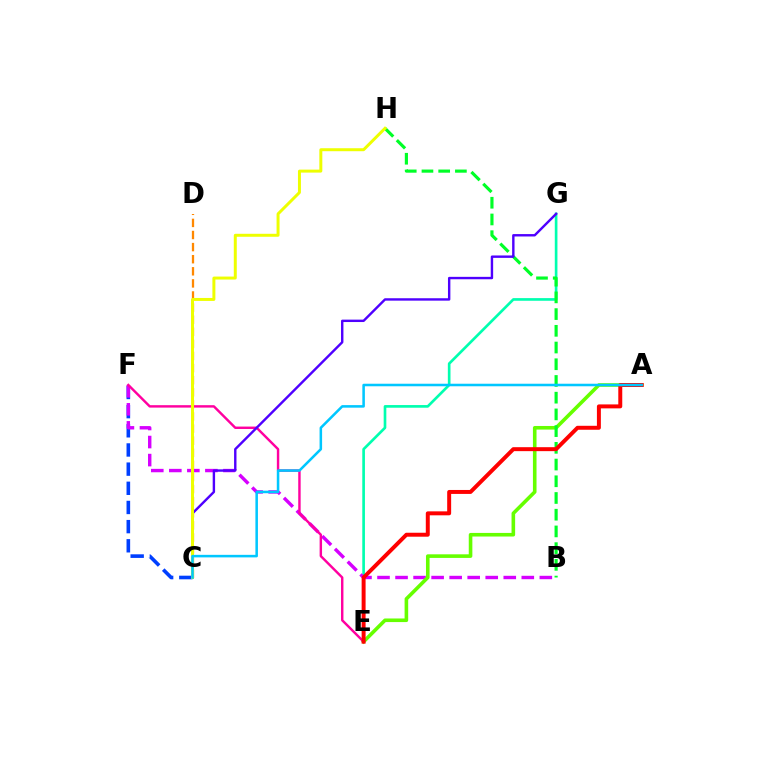{('E', 'G'): [{'color': '#00ffaf', 'line_style': 'solid', 'thickness': 1.91}], ('C', 'F'): [{'color': '#003fff', 'line_style': 'dashed', 'thickness': 2.6}], ('C', 'D'): [{'color': '#ff8800', 'line_style': 'dashed', 'thickness': 1.64}], ('B', 'F'): [{'color': '#d600ff', 'line_style': 'dashed', 'thickness': 2.45}], ('A', 'E'): [{'color': '#66ff00', 'line_style': 'solid', 'thickness': 2.59}, {'color': '#ff0000', 'line_style': 'solid', 'thickness': 2.85}], ('B', 'H'): [{'color': '#00ff27', 'line_style': 'dashed', 'thickness': 2.27}], ('E', 'F'): [{'color': '#ff00a0', 'line_style': 'solid', 'thickness': 1.74}], ('C', 'G'): [{'color': '#4f00ff', 'line_style': 'solid', 'thickness': 1.73}], ('C', 'H'): [{'color': '#eeff00', 'line_style': 'solid', 'thickness': 2.14}], ('A', 'C'): [{'color': '#00c7ff', 'line_style': 'solid', 'thickness': 1.83}]}